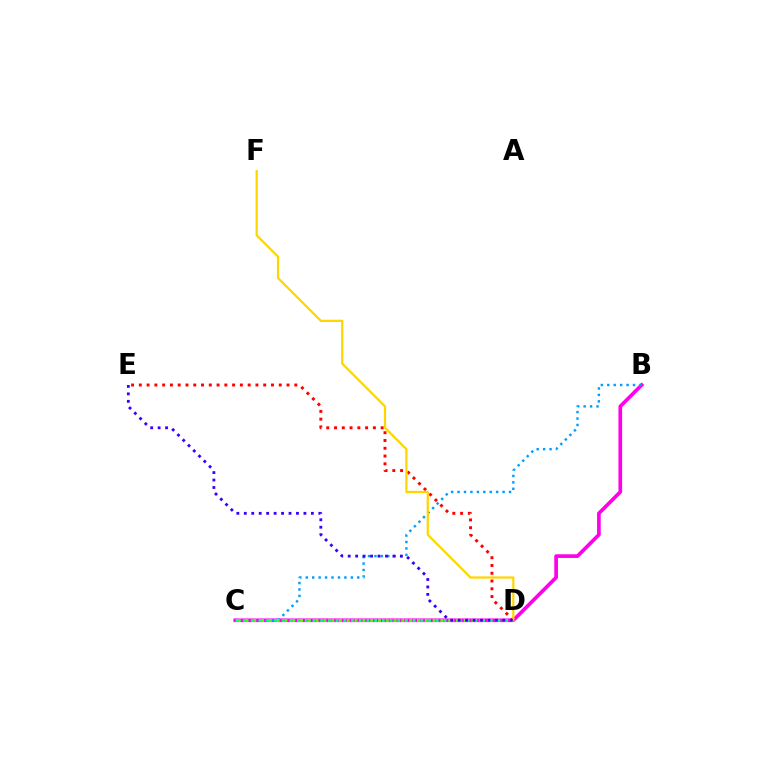{('B', 'C'): [{'color': '#ff00ed', 'line_style': 'solid', 'thickness': 2.64}, {'color': '#009eff', 'line_style': 'dotted', 'thickness': 1.75}], ('D', 'E'): [{'color': '#ff0000', 'line_style': 'dotted', 'thickness': 2.11}, {'color': '#3700ff', 'line_style': 'dotted', 'thickness': 2.02}], ('D', 'F'): [{'color': '#ffd500', 'line_style': 'solid', 'thickness': 1.61}], ('C', 'D'): [{'color': '#4fff00', 'line_style': 'dotted', 'thickness': 2.12}, {'color': '#00ff86', 'line_style': 'dotted', 'thickness': 2.09}]}